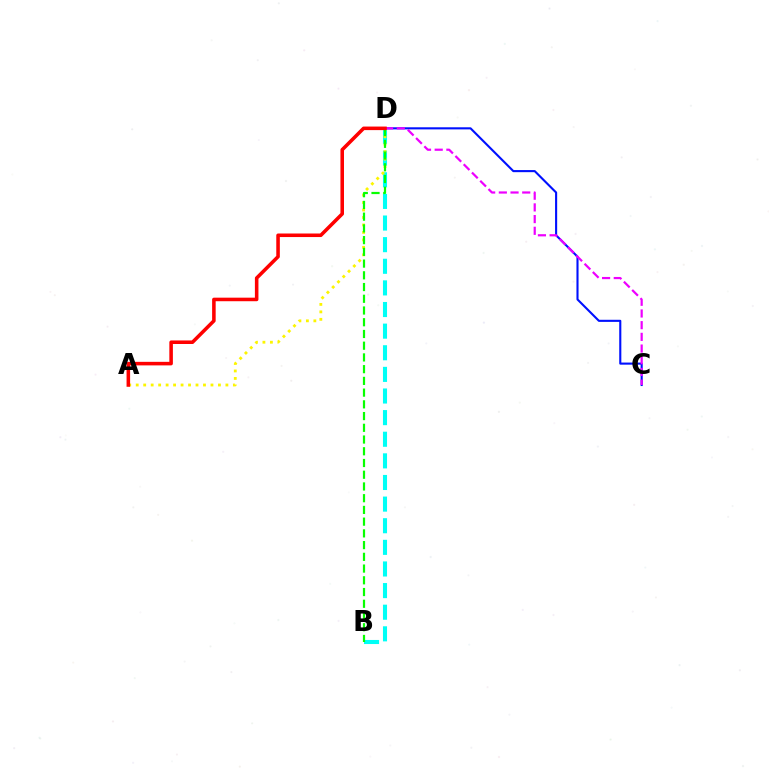{('B', 'D'): [{'color': '#00fff6', 'line_style': 'dashed', 'thickness': 2.94}, {'color': '#08ff00', 'line_style': 'dashed', 'thickness': 1.59}], ('C', 'D'): [{'color': '#0010ff', 'line_style': 'solid', 'thickness': 1.52}, {'color': '#ee00ff', 'line_style': 'dashed', 'thickness': 1.59}], ('A', 'D'): [{'color': '#fcf500', 'line_style': 'dotted', 'thickness': 2.03}, {'color': '#ff0000', 'line_style': 'solid', 'thickness': 2.56}]}